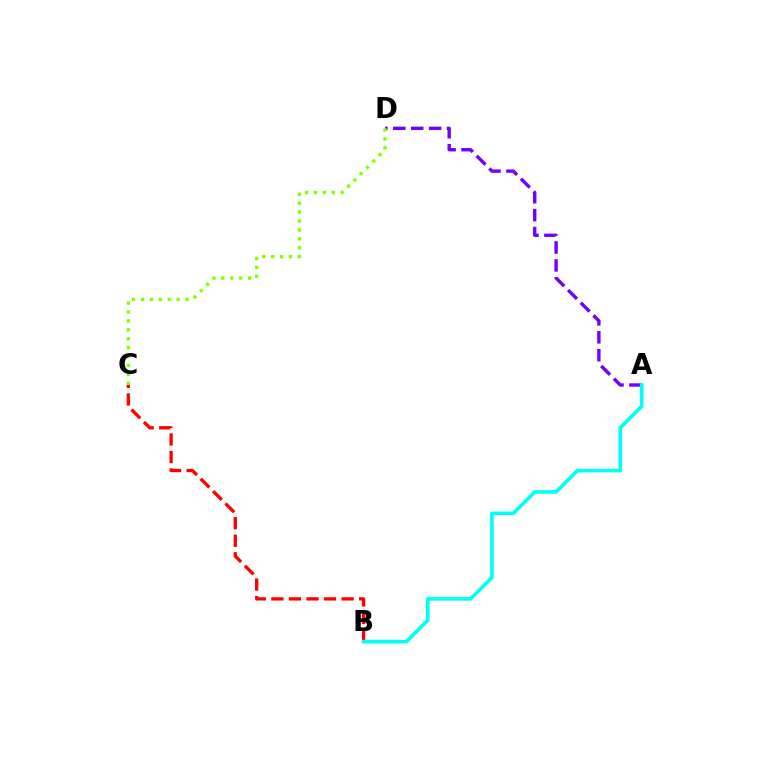{('A', 'D'): [{'color': '#7200ff', 'line_style': 'dashed', 'thickness': 2.43}], ('C', 'D'): [{'color': '#84ff00', 'line_style': 'dotted', 'thickness': 2.42}], ('B', 'C'): [{'color': '#ff0000', 'line_style': 'dashed', 'thickness': 2.38}], ('A', 'B'): [{'color': '#00fff6', 'line_style': 'solid', 'thickness': 2.62}]}